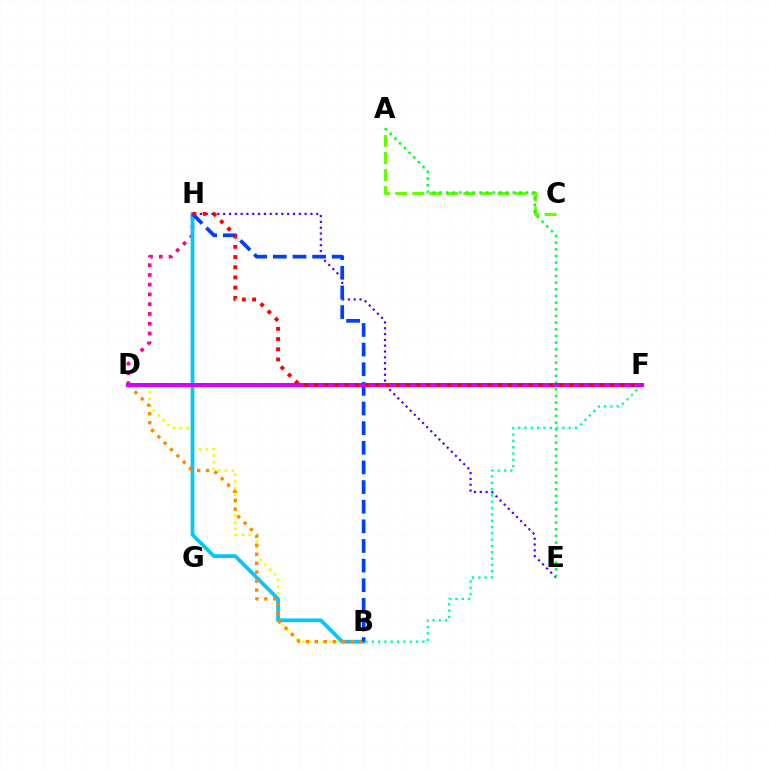{('B', 'D'): [{'color': '#eeff00', 'line_style': 'dotted', 'thickness': 1.84}, {'color': '#ff8800', 'line_style': 'dotted', 'thickness': 2.44}], ('D', 'H'): [{'color': '#ff00a0', 'line_style': 'dotted', 'thickness': 2.65}], ('E', 'H'): [{'color': '#4f00ff', 'line_style': 'dotted', 'thickness': 1.58}], ('B', 'H'): [{'color': '#00c7ff', 'line_style': 'solid', 'thickness': 2.68}, {'color': '#003fff', 'line_style': 'dashed', 'thickness': 2.67}], ('A', 'C'): [{'color': '#66ff00', 'line_style': 'dashed', 'thickness': 2.32}], ('A', 'E'): [{'color': '#00ff27', 'line_style': 'dotted', 'thickness': 1.81}], ('B', 'F'): [{'color': '#00ffaf', 'line_style': 'dotted', 'thickness': 1.72}], ('D', 'F'): [{'color': '#d600ff', 'line_style': 'solid', 'thickness': 2.89}], ('F', 'H'): [{'color': '#ff0000', 'line_style': 'dotted', 'thickness': 2.77}]}